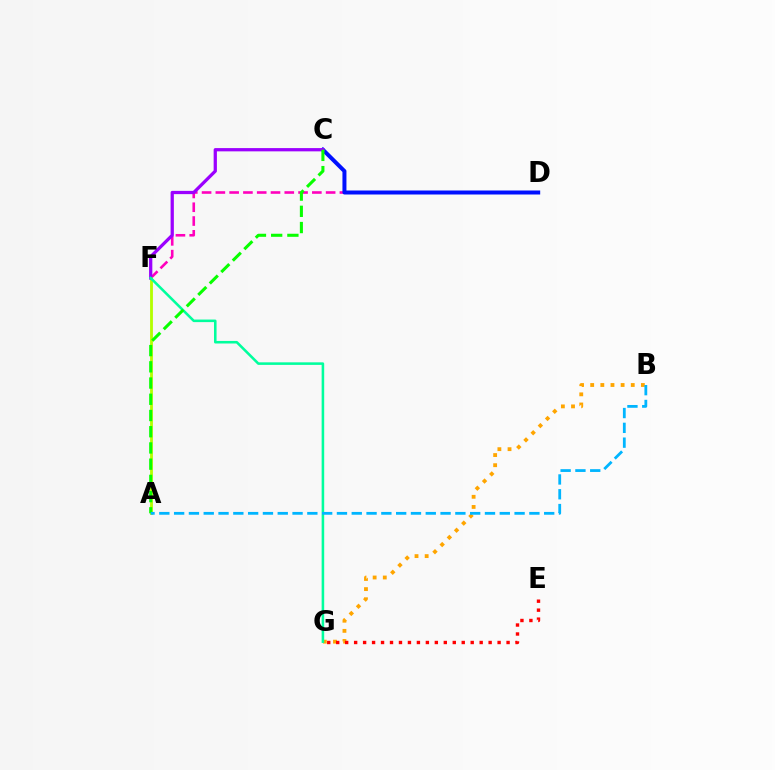{('B', 'G'): [{'color': '#ffa500', 'line_style': 'dotted', 'thickness': 2.76}], ('D', 'F'): [{'color': '#ff00bd', 'line_style': 'dashed', 'thickness': 1.87}], ('C', 'D'): [{'color': '#0010ff', 'line_style': 'solid', 'thickness': 2.88}], ('A', 'F'): [{'color': '#b3ff00', 'line_style': 'solid', 'thickness': 2.03}], ('C', 'F'): [{'color': '#9b00ff', 'line_style': 'solid', 'thickness': 2.34}], ('F', 'G'): [{'color': '#00ff9d', 'line_style': 'solid', 'thickness': 1.84}], ('A', 'C'): [{'color': '#08ff00', 'line_style': 'dashed', 'thickness': 2.2}], ('A', 'B'): [{'color': '#00b5ff', 'line_style': 'dashed', 'thickness': 2.01}], ('E', 'G'): [{'color': '#ff0000', 'line_style': 'dotted', 'thickness': 2.44}]}